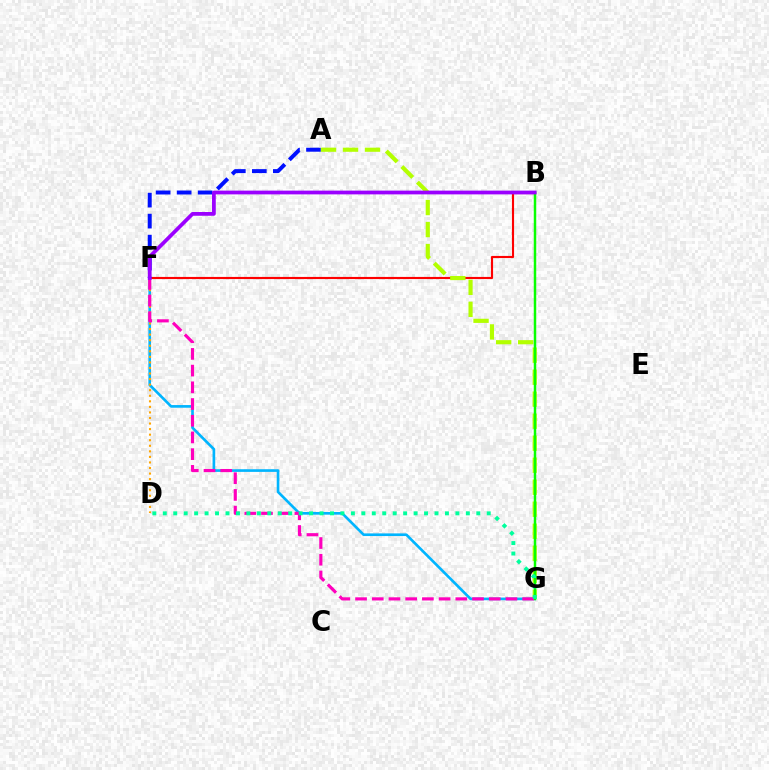{('F', 'G'): [{'color': '#00b5ff', 'line_style': 'solid', 'thickness': 1.91}, {'color': '#ff00bd', 'line_style': 'dashed', 'thickness': 2.27}], ('B', 'F'): [{'color': '#ff0000', 'line_style': 'solid', 'thickness': 1.54}, {'color': '#9b00ff', 'line_style': 'solid', 'thickness': 2.7}], ('A', 'F'): [{'color': '#0010ff', 'line_style': 'dashed', 'thickness': 2.85}], ('A', 'G'): [{'color': '#b3ff00', 'line_style': 'dashed', 'thickness': 2.99}], ('B', 'G'): [{'color': '#08ff00', 'line_style': 'solid', 'thickness': 1.79}], ('D', 'F'): [{'color': '#ffa500', 'line_style': 'dotted', 'thickness': 1.51}], ('D', 'G'): [{'color': '#00ff9d', 'line_style': 'dotted', 'thickness': 2.84}]}